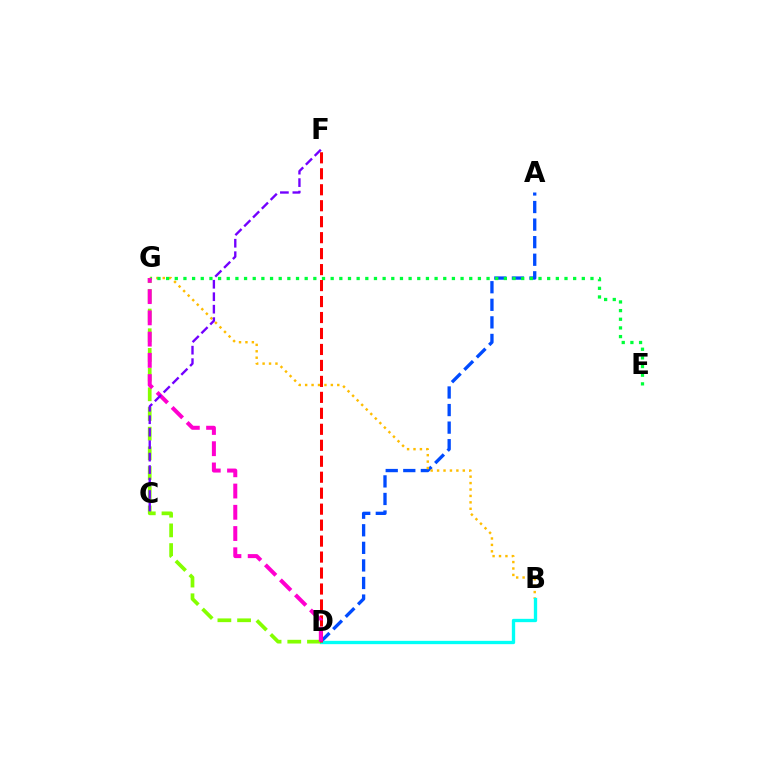{('A', 'D'): [{'color': '#004bff', 'line_style': 'dashed', 'thickness': 2.39}], ('B', 'G'): [{'color': '#ffbd00', 'line_style': 'dotted', 'thickness': 1.75}], ('B', 'D'): [{'color': '#00fff6', 'line_style': 'solid', 'thickness': 2.39}], ('D', 'G'): [{'color': '#84ff00', 'line_style': 'dashed', 'thickness': 2.67}, {'color': '#ff00cf', 'line_style': 'dashed', 'thickness': 2.89}], ('E', 'G'): [{'color': '#00ff39', 'line_style': 'dotted', 'thickness': 2.35}], ('D', 'F'): [{'color': '#ff0000', 'line_style': 'dashed', 'thickness': 2.17}], ('C', 'F'): [{'color': '#7200ff', 'line_style': 'dashed', 'thickness': 1.69}]}